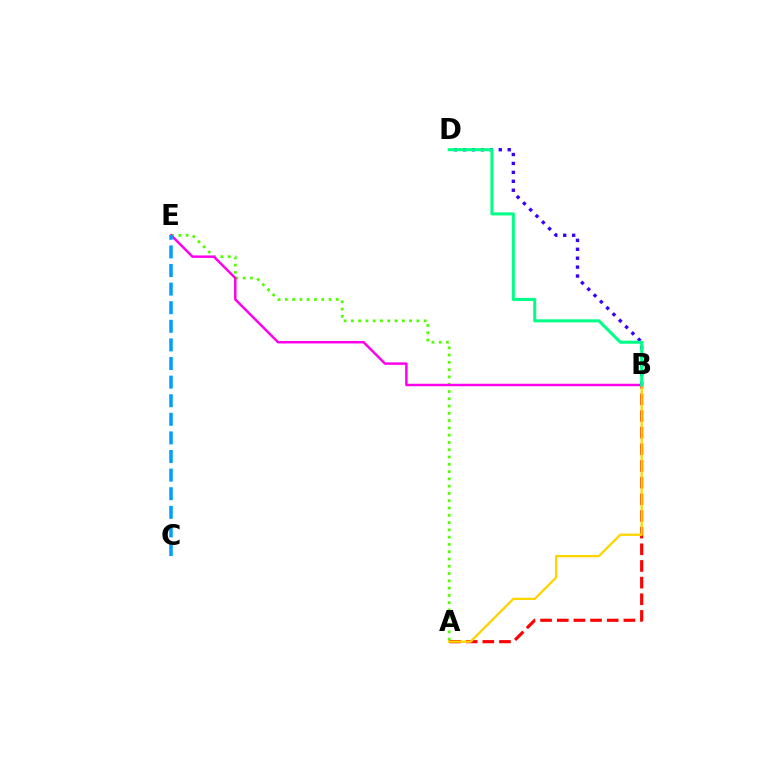{('A', 'E'): [{'color': '#4fff00', 'line_style': 'dotted', 'thickness': 1.98}], ('A', 'B'): [{'color': '#ff0000', 'line_style': 'dashed', 'thickness': 2.26}, {'color': '#ffd500', 'line_style': 'solid', 'thickness': 1.66}], ('B', 'D'): [{'color': '#3700ff', 'line_style': 'dotted', 'thickness': 2.42}, {'color': '#00ff86', 'line_style': 'solid', 'thickness': 2.19}], ('B', 'E'): [{'color': '#ff00ed', 'line_style': 'solid', 'thickness': 1.78}], ('C', 'E'): [{'color': '#009eff', 'line_style': 'dashed', 'thickness': 2.53}]}